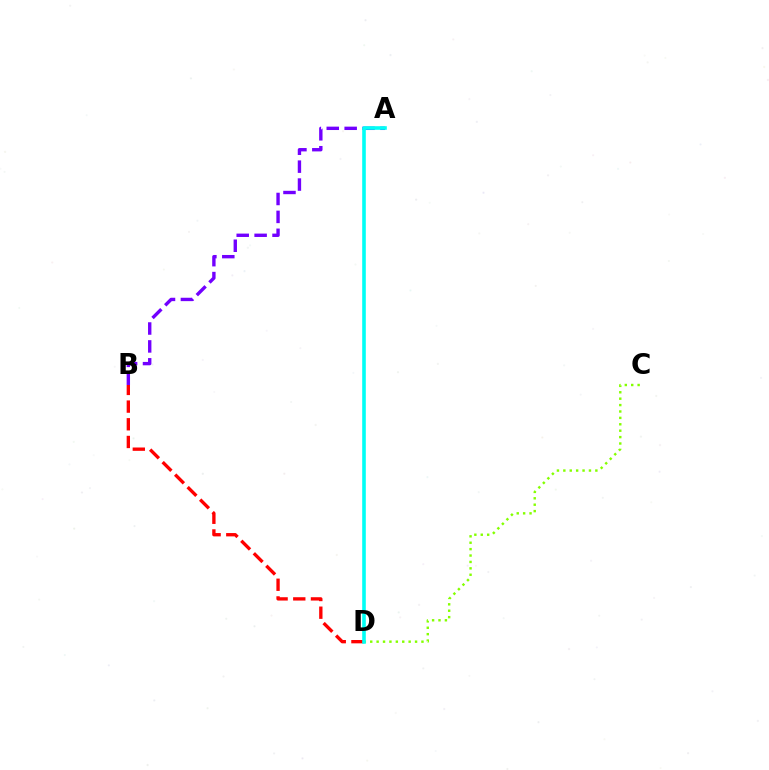{('A', 'B'): [{'color': '#7200ff', 'line_style': 'dashed', 'thickness': 2.43}], ('C', 'D'): [{'color': '#84ff00', 'line_style': 'dotted', 'thickness': 1.74}], ('B', 'D'): [{'color': '#ff0000', 'line_style': 'dashed', 'thickness': 2.4}], ('A', 'D'): [{'color': '#00fff6', 'line_style': 'solid', 'thickness': 2.59}]}